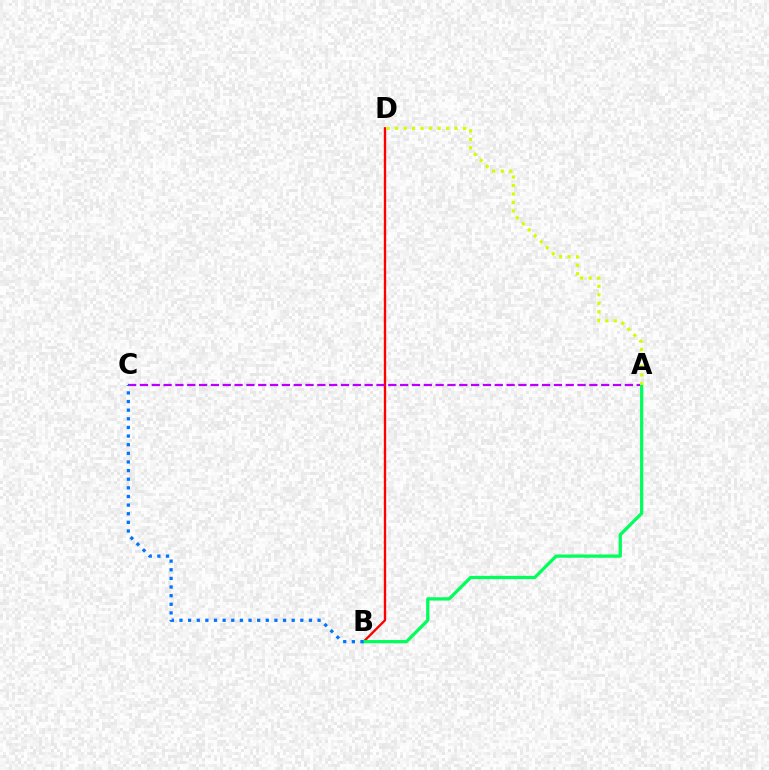{('B', 'D'): [{'color': '#ff0000', 'line_style': 'solid', 'thickness': 1.68}], ('A', 'C'): [{'color': '#b900ff', 'line_style': 'dashed', 'thickness': 1.61}], ('A', 'B'): [{'color': '#00ff5c', 'line_style': 'solid', 'thickness': 2.34}], ('B', 'C'): [{'color': '#0074ff', 'line_style': 'dotted', 'thickness': 2.34}], ('A', 'D'): [{'color': '#d1ff00', 'line_style': 'dotted', 'thickness': 2.31}]}